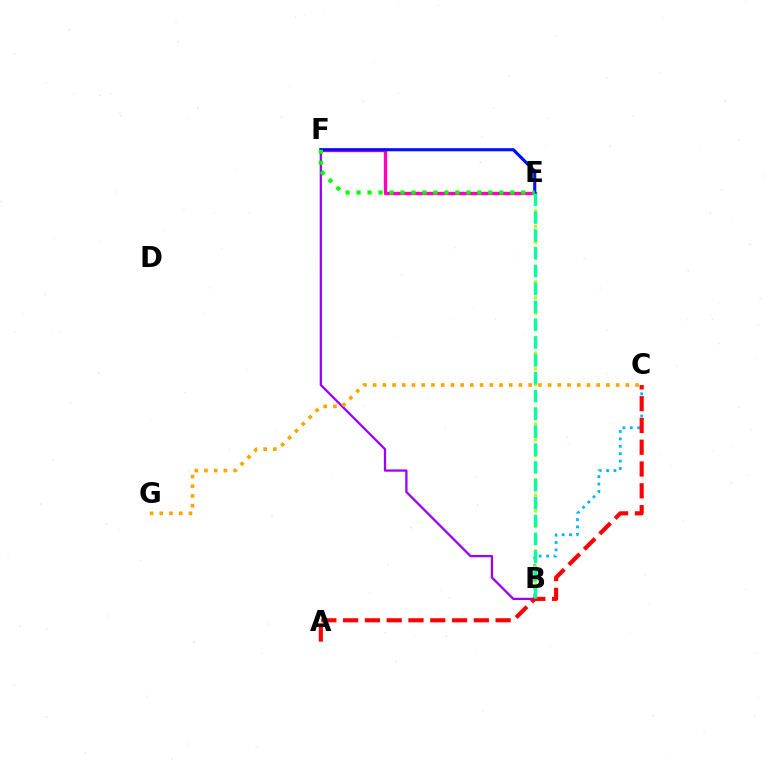{('B', 'F'): [{'color': '#9b00ff', 'line_style': 'solid', 'thickness': 1.64}], ('B', 'C'): [{'color': '#00b5ff', 'line_style': 'dotted', 'thickness': 2.01}], ('C', 'G'): [{'color': '#ffa500', 'line_style': 'dotted', 'thickness': 2.64}], ('B', 'E'): [{'color': '#b3ff00', 'line_style': 'dotted', 'thickness': 2.15}, {'color': '#00ff9d', 'line_style': 'dashed', 'thickness': 2.42}], ('E', 'F'): [{'color': '#ff00bd', 'line_style': 'solid', 'thickness': 2.41}, {'color': '#0010ff', 'line_style': 'solid', 'thickness': 2.25}, {'color': '#08ff00', 'line_style': 'dotted', 'thickness': 2.98}], ('A', 'C'): [{'color': '#ff0000', 'line_style': 'dashed', 'thickness': 2.96}]}